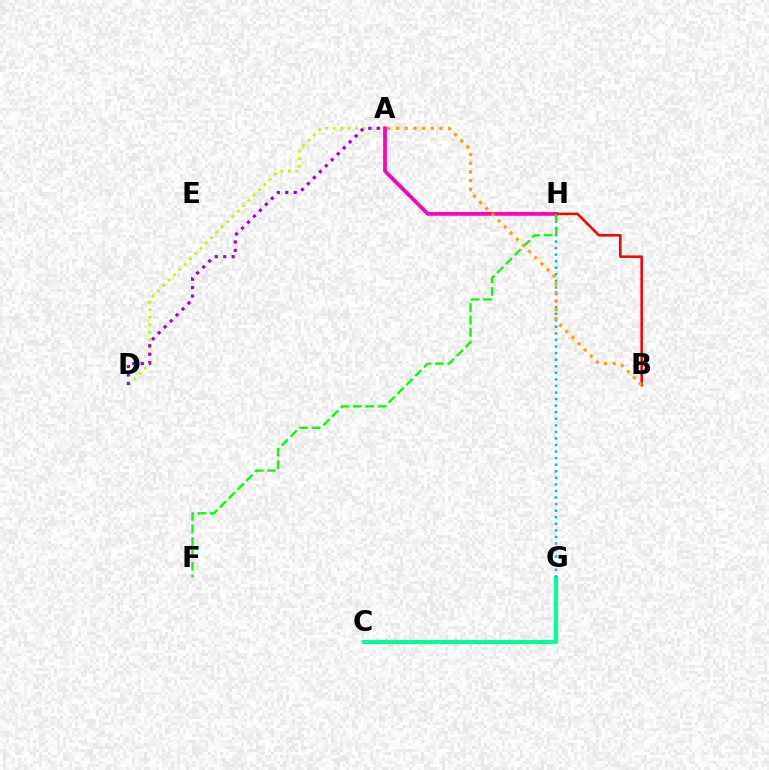{('C', 'G'): [{'color': '#0010ff', 'line_style': 'dashed', 'thickness': 2.91}, {'color': '#00ff9d', 'line_style': 'solid', 'thickness': 2.95}], ('A', 'H'): [{'color': '#ff00bd', 'line_style': 'solid', 'thickness': 2.7}], ('B', 'H'): [{'color': '#ff0000', 'line_style': 'solid', 'thickness': 1.83}], ('G', 'H'): [{'color': '#00b5ff', 'line_style': 'dotted', 'thickness': 1.78}], ('A', 'D'): [{'color': '#b3ff00', 'line_style': 'dotted', 'thickness': 2.04}, {'color': '#9b00ff', 'line_style': 'dotted', 'thickness': 2.29}], ('F', 'H'): [{'color': '#08ff00', 'line_style': 'dashed', 'thickness': 1.7}], ('A', 'B'): [{'color': '#ffa500', 'line_style': 'dotted', 'thickness': 2.36}]}